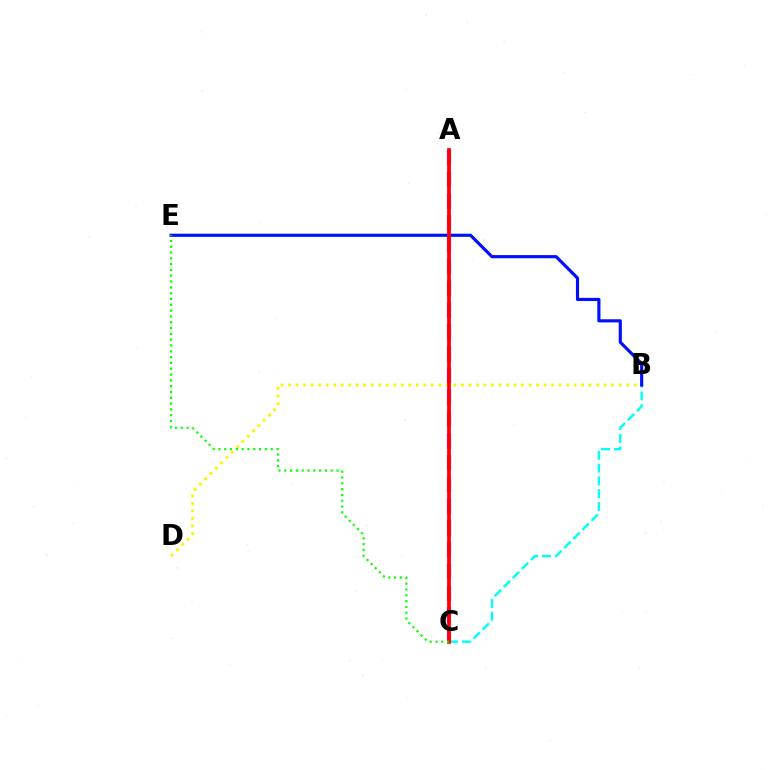{('B', 'D'): [{'color': '#fcf500', 'line_style': 'dotted', 'thickness': 2.04}], ('B', 'C'): [{'color': '#00fff6', 'line_style': 'dashed', 'thickness': 1.74}], ('A', 'C'): [{'color': '#ee00ff', 'line_style': 'dashed', 'thickness': 2.96}, {'color': '#ff0000', 'line_style': 'solid', 'thickness': 2.68}], ('B', 'E'): [{'color': '#0010ff', 'line_style': 'solid', 'thickness': 2.26}], ('C', 'E'): [{'color': '#08ff00', 'line_style': 'dotted', 'thickness': 1.58}]}